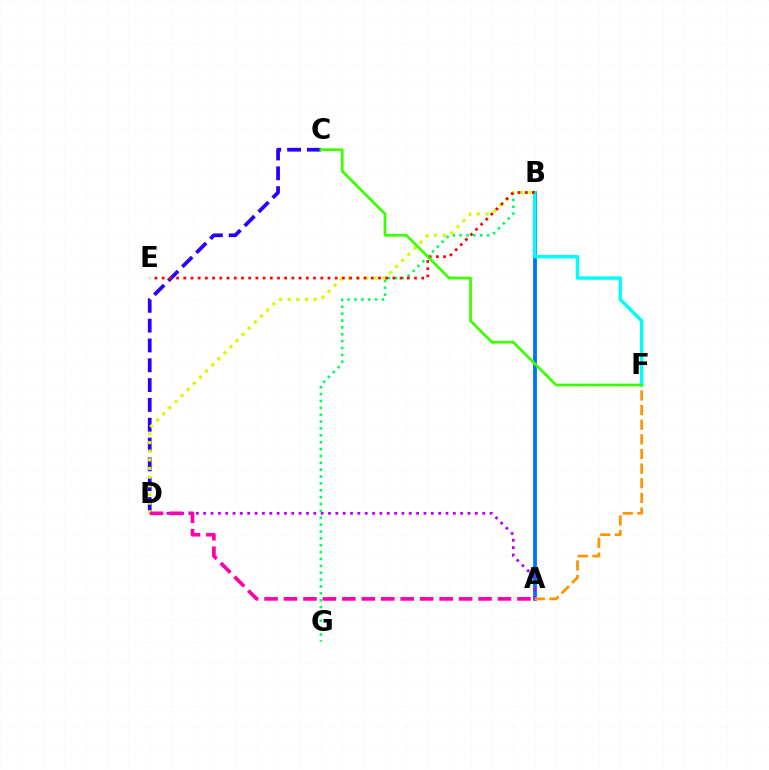{('A', 'B'): [{'color': '#0074ff', 'line_style': 'solid', 'thickness': 2.74}], ('C', 'D'): [{'color': '#2500ff', 'line_style': 'dashed', 'thickness': 2.69}], ('B', 'F'): [{'color': '#00fff6', 'line_style': 'solid', 'thickness': 2.49}], ('B', 'G'): [{'color': '#00ff5c', 'line_style': 'dotted', 'thickness': 1.87}], ('A', 'D'): [{'color': '#b900ff', 'line_style': 'dotted', 'thickness': 2.0}, {'color': '#ff00ac', 'line_style': 'dashed', 'thickness': 2.64}], ('B', 'D'): [{'color': '#d1ff00', 'line_style': 'dotted', 'thickness': 2.35}], ('A', 'F'): [{'color': '#ff9400', 'line_style': 'dashed', 'thickness': 1.99}], ('B', 'E'): [{'color': '#ff0000', 'line_style': 'dotted', 'thickness': 1.96}], ('C', 'F'): [{'color': '#3dff00', 'line_style': 'solid', 'thickness': 1.97}]}